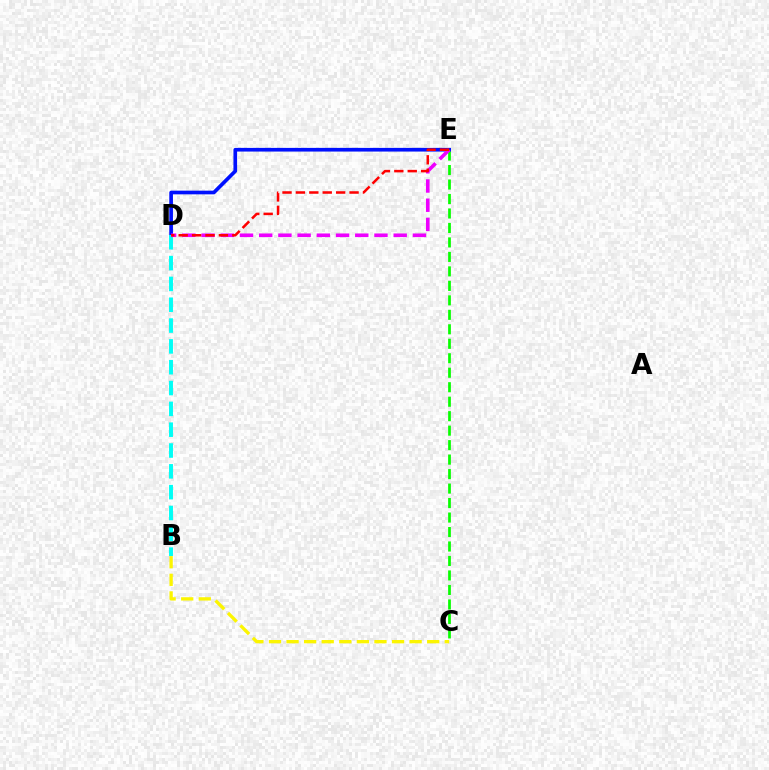{('C', 'E'): [{'color': '#08ff00', 'line_style': 'dashed', 'thickness': 1.97}], ('D', 'E'): [{'color': '#0010ff', 'line_style': 'solid', 'thickness': 2.65}, {'color': '#ee00ff', 'line_style': 'dashed', 'thickness': 2.61}, {'color': '#ff0000', 'line_style': 'dashed', 'thickness': 1.82}], ('B', 'D'): [{'color': '#00fff6', 'line_style': 'dashed', 'thickness': 2.83}], ('B', 'C'): [{'color': '#fcf500', 'line_style': 'dashed', 'thickness': 2.39}]}